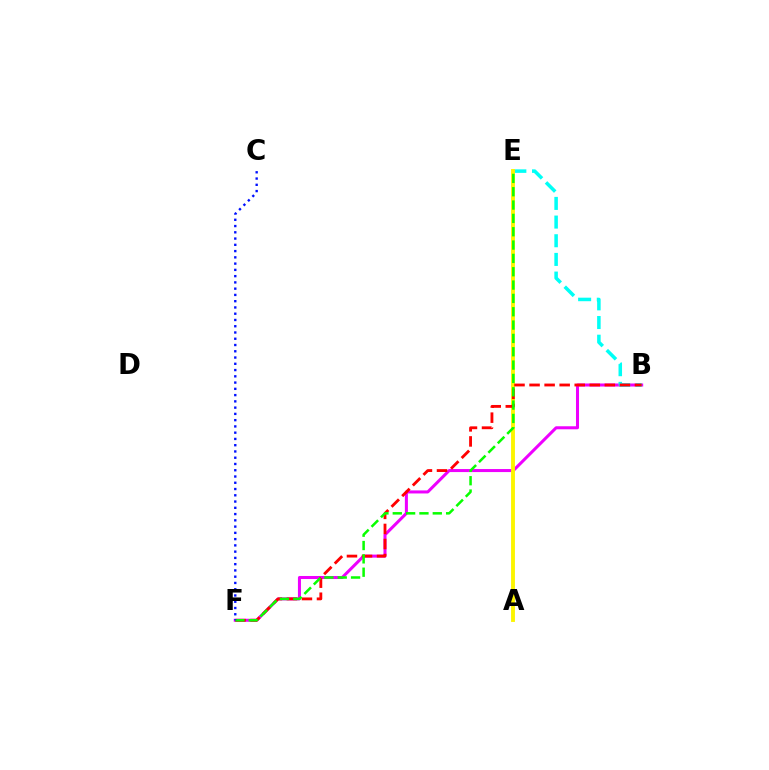{('B', 'F'): [{'color': '#ee00ff', 'line_style': 'solid', 'thickness': 2.18}, {'color': '#ff0000', 'line_style': 'dashed', 'thickness': 2.05}], ('B', 'E'): [{'color': '#00fff6', 'line_style': 'dashed', 'thickness': 2.54}], ('A', 'E'): [{'color': '#fcf500', 'line_style': 'solid', 'thickness': 2.78}], ('E', 'F'): [{'color': '#08ff00', 'line_style': 'dashed', 'thickness': 1.81}], ('C', 'F'): [{'color': '#0010ff', 'line_style': 'dotted', 'thickness': 1.7}]}